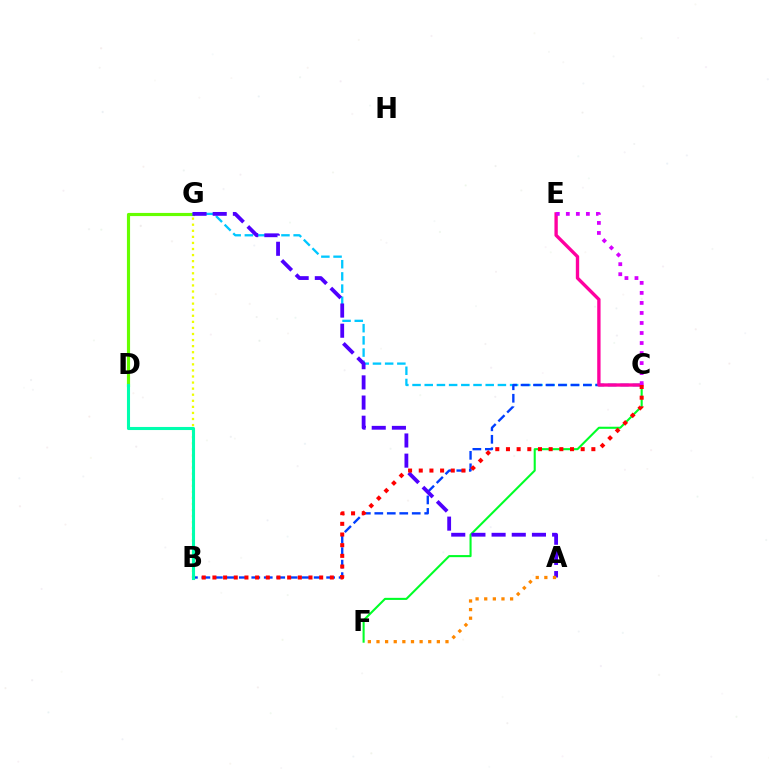{('D', 'G'): [{'color': '#66ff00', 'line_style': 'solid', 'thickness': 2.27}], ('C', 'F'): [{'color': '#00ff27', 'line_style': 'solid', 'thickness': 1.5}], ('C', 'G'): [{'color': '#00c7ff', 'line_style': 'dashed', 'thickness': 1.66}], ('B', 'C'): [{'color': '#003fff', 'line_style': 'dashed', 'thickness': 1.69}, {'color': '#ff0000', 'line_style': 'dotted', 'thickness': 2.9}], ('C', 'E'): [{'color': '#ff00a0', 'line_style': 'solid', 'thickness': 2.41}, {'color': '#d600ff', 'line_style': 'dotted', 'thickness': 2.72}], ('B', 'G'): [{'color': '#eeff00', 'line_style': 'dotted', 'thickness': 1.65}], ('A', 'G'): [{'color': '#4f00ff', 'line_style': 'dashed', 'thickness': 2.74}], ('B', 'D'): [{'color': '#00ffaf', 'line_style': 'solid', 'thickness': 2.22}], ('A', 'F'): [{'color': '#ff8800', 'line_style': 'dotted', 'thickness': 2.34}]}